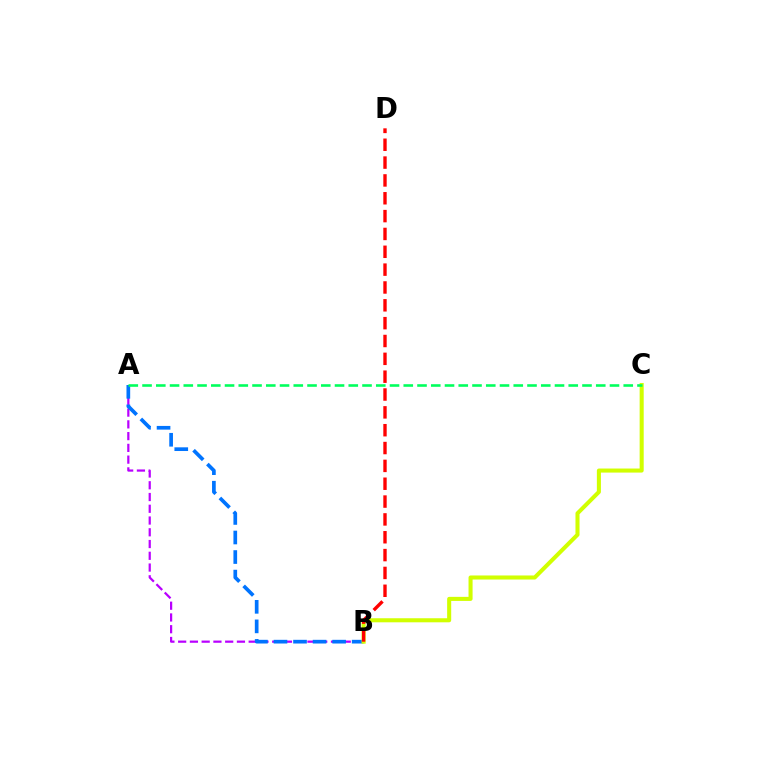{('A', 'B'): [{'color': '#b900ff', 'line_style': 'dashed', 'thickness': 1.6}, {'color': '#0074ff', 'line_style': 'dashed', 'thickness': 2.66}], ('B', 'C'): [{'color': '#d1ff00', 'line_style': 'solid', 'thickness': 2.92}], ('A', 'C'): [{'color': '#00ff5c', 'line_style': 'dashed', 'thickness': 1.87}], ('B', 'D'): [{'color': '#ff0000', 'line_style': 'dashed', 'thickness': 2.42}]}